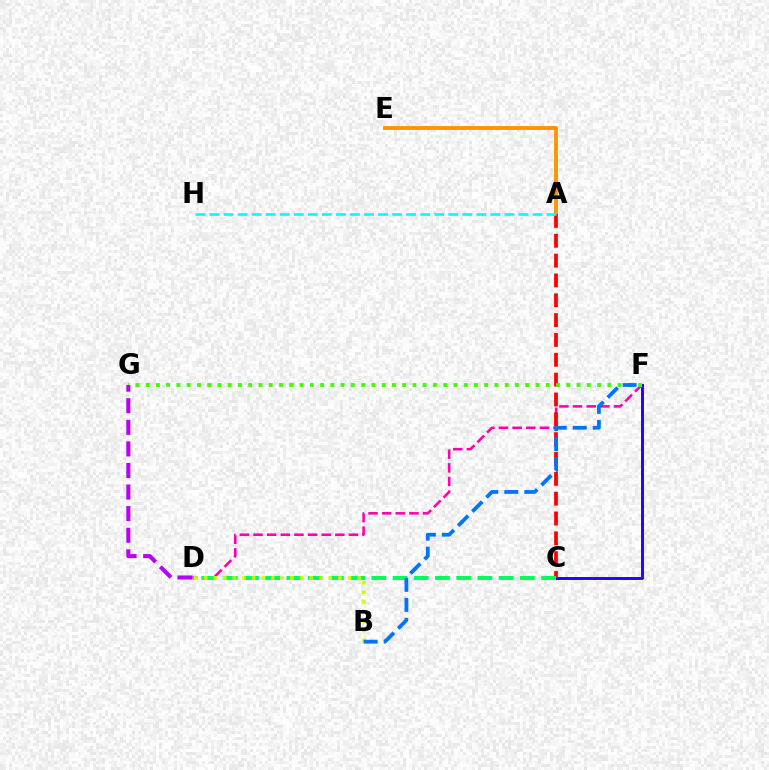{('D', 'F'): [{'color': '#ff00ac', 'line_style': 'dashed', 'thickness': 1.85}], ('C', 'F'): [{'color': '#2500ff', 'line_style': 'solid', 'thickness': 2.11}], ('A', 'E'): [{'color': '#ff9400', 'line_style': 'solid', 'thickness': 2.79}], ('A', 'C'): [{'color': '#ff0000', 'line_style': 'dashed', 'thickness': 2.69}], ('C', 'D'): [{'color': '#00ff5c', 'line_style': 'dashed', 'thickness': 2.88}], ('F', 'G'): [{'color': '#3dff00', 'line_style': 'dotted', 'thickness': 2.79}], ('B', 'D'): [{'color': '#d1ff00', 'line_style': 'dotted', 'thickness': 2.61}], ('D', 'G'): [{'color': '#b900ff', 'line_style': 'dashed', 'thickness': 2.93}], ('B', 'F'): [{'color': '#0074ff', 'line_style': 'dashed', 'thickness': 2.72}], ('A', 'H'): [{'color': '#00fff6', 'line_style': 'dashed', 'thickness': 1.91}]}